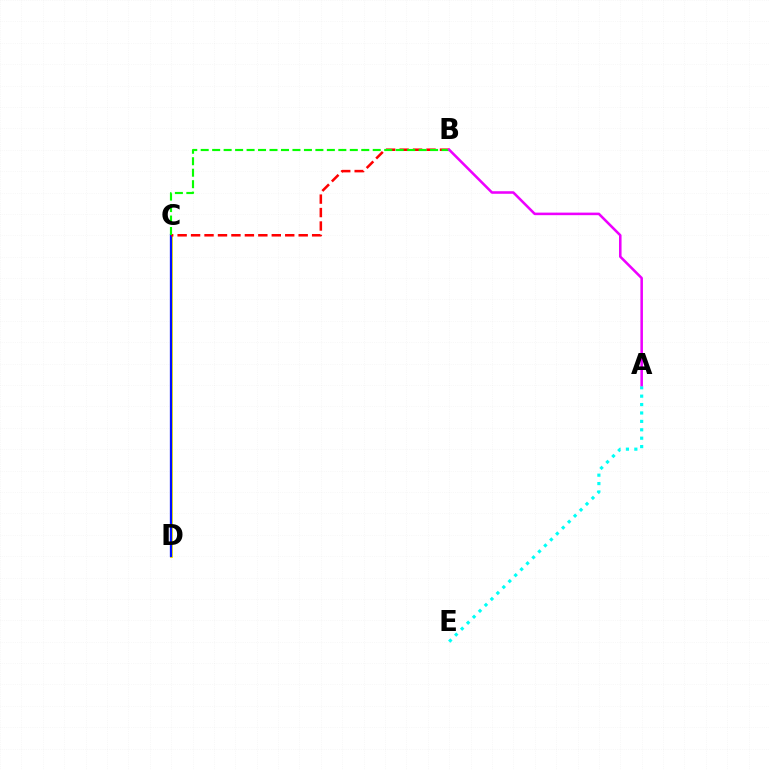{('C', 'D'): [{'color': '#fcf500', 'line_style': 'solid', 'thickness': 2.13}, {'color': '#0010ff', 'line_style': 'solid', 'thickness': 1.65}], ('B', 'C'): [{'color': '#ff0000', 'line_style': 'dashed', 'thickness': 1.83}, {'color': '#08ff00', 'line_style': 'dashed', 'thickness': 1.56}], ('A', 'E'): [{'color': '#00fff6', 'line_style': 'dotted', 'thickness': 2.28}], ('A', 'B'): [{'color': '#ee00ff', 'line_style': 'solid', 'thickness': 1.84}]}